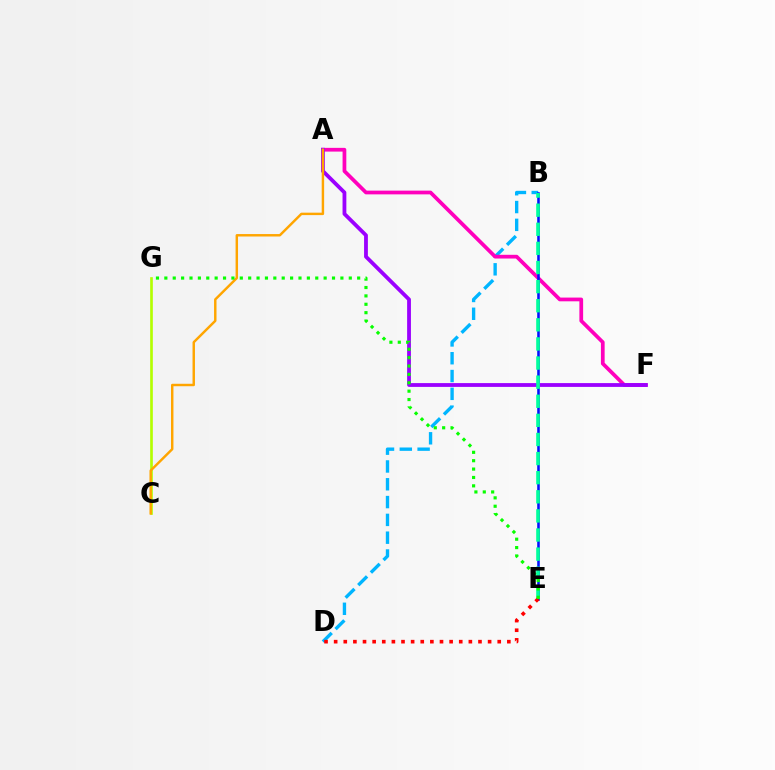{('B', 'D'): [{'color': '#00b5ff', 'line_style': 'dashed', 'thickness': 2.42}], ('C', 'G'): [{'color': '#b3ff00', 'line_style': 'solid', 'thickness': 1.91}], ('A', 'F'): [{'color': '#ff00bd', 'line_style': 'solid', 'thickness': 2.69}, {'color': '#9b00ff', 'line_style': 'solid', 'thickness': 2.74}], ('B', 'E'): [{'color': '#0010ff', 'line_style': 'solid', 'thickness': 1.84}, {'color': '#00ff9d', 'line_style': 'dashed', 'thickness': 2.6}], ('A', 'C'): [{'color': '#ffa500', 'line_style': 'solid', 'thickness': 1.76}], ('D', 'E'): [{'color': '#ff0000', 'line_style': 'dotted', 'thickness': 2.61}], ('E', 'G'): [{'color': '#08ff00', 'line_style': 'dotted', 'thickness': 2.28}]}